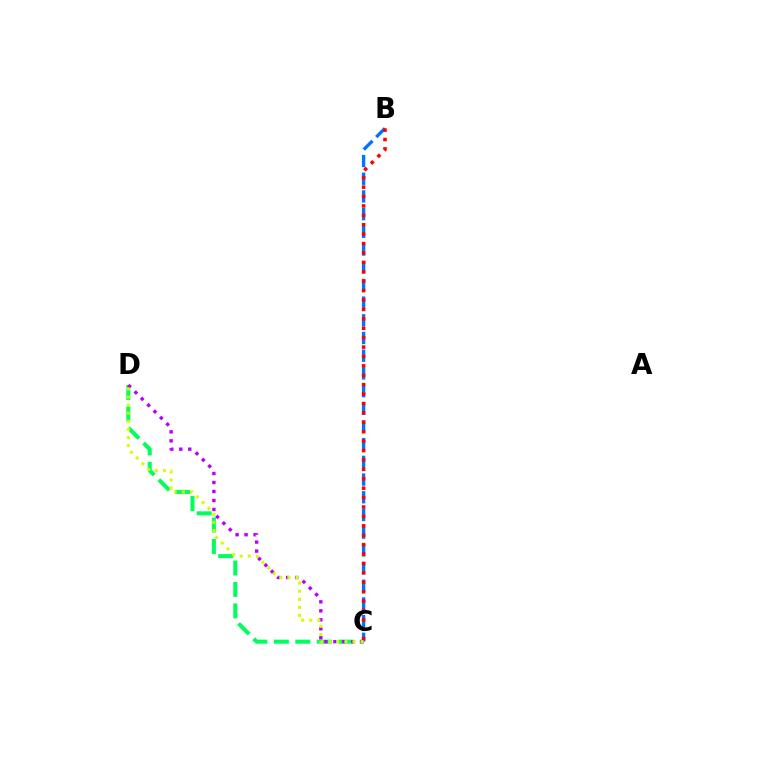{('C', 'D'): [{'color': '#00ff5c', 'line_style': 'dashed', 'thickness': 2.91}, {'color': '#b900ff', 'line_style': 'dotted', 'thickness': 2.44}, {'color': '#d1ff00', 'line_style': 'dotted', 'thickness': 2.2}], ('B', 'C'): [{'color': '#0074ff', 'line_style': 'dashed', 'thickness': 2.4}, {'color': '#ff0000', 'line_style': 'dotted', 'thickness': 2.56}]}